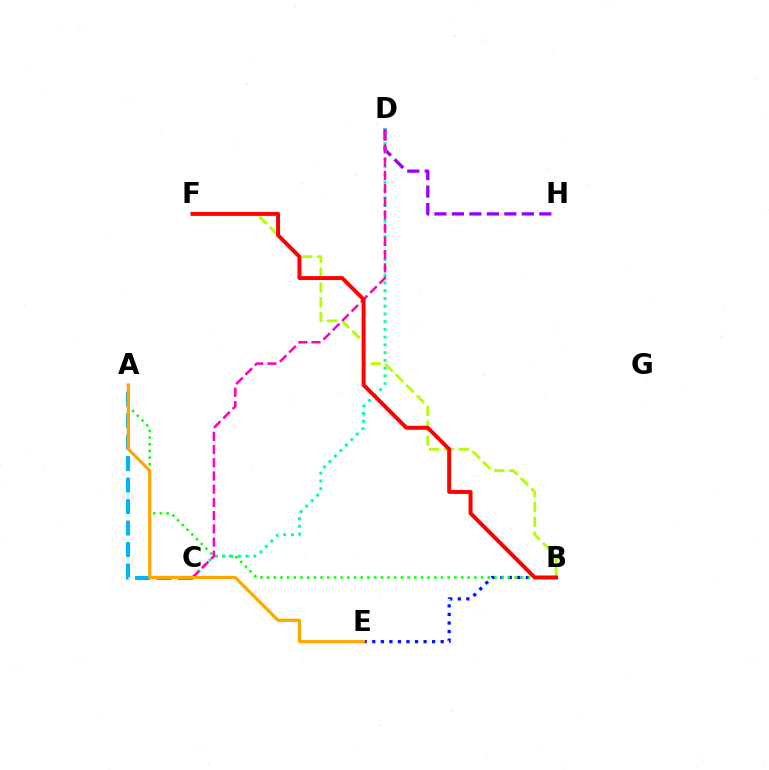{('A', 'C'): [{'color': '#00b5ff', 'line_style': 'dashed', 'thickness': 2.92}], ('D', 'H'): [{'color': '#9b00ff', 'line_style': 'dashed', 'thickness': 2.37}], ('B', 'F'): [{'color': '#b3ff00', 'line_style': 'dashed', 'thickness': 2.01}, {'color': '#ff0000', 'line_style': 'solid', 'thickness': 2.85}], ('B', 'E'): [{'color': '#0010ff', 'line_style': 'dotted', 'thickness': 2.32}], ('A', 'B'): [{'color': '#08ff00', 'line_style': 'dotted', 'thickness': 1.82}], ('C', 'D'): [{'color': '#00ff9d', 'line_style': 'dotted', 'thickness': 2.1}, {'color': '#ff00bd', 'line_style': 'dashed', 'thickness': 1.8}], ('A', 'E'): [{'color': '#ffa500', 'line_style': 'solid', 'thickness': 2.3}]}